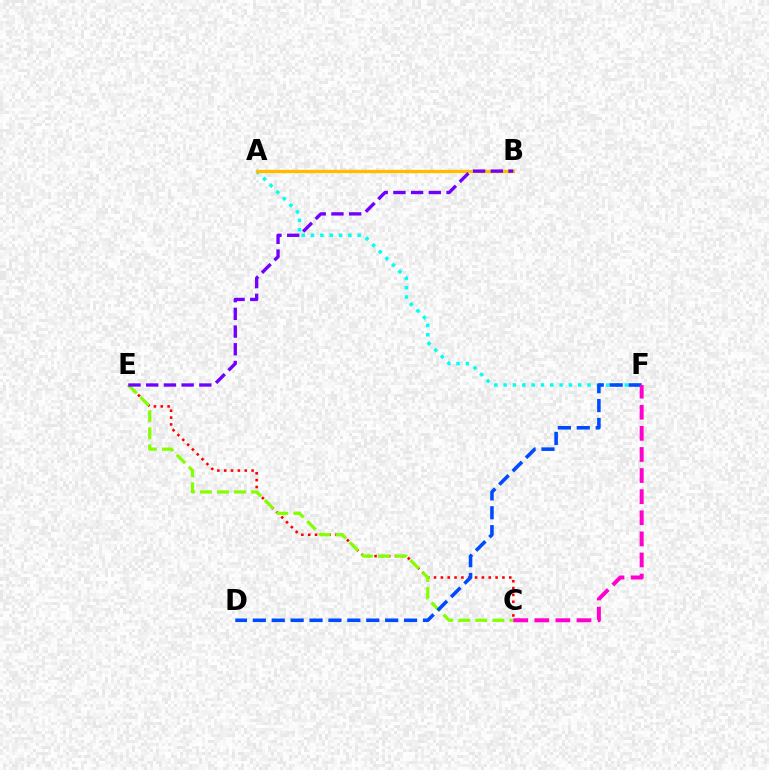{('C', 'E'): [{'color': '#ff0000', 'line_style': 'dotted', 'thickness': 1.86}, {'color': '#84ff00', 'line_style': 'dashed', 'thickness': 2.32}], ('A', 'F'): [{'color': '#00fff6', 'line_style': 'dotted', 'thickness': 2.53}], ('D', 'F'): [{'color': '#004bff', 'line_style': 'dashed', 'thickness': 2.57}], ('A', 'B'): [{'color': '#00ff39', 'line_style': 'dotted', 'thickness': 1.99}, {'color': '#ffbd00', 'line_style': 'solid', 'thickness': 2.42}], ('C', 'F'): [{'color': '#ff00cf', 'line_style': 'dashed', 'thickness': 2.87}], ('B', 'E'): [{'color': '#7200ff', 'line_style': 'dashed', 'thickness': 2.41}]}